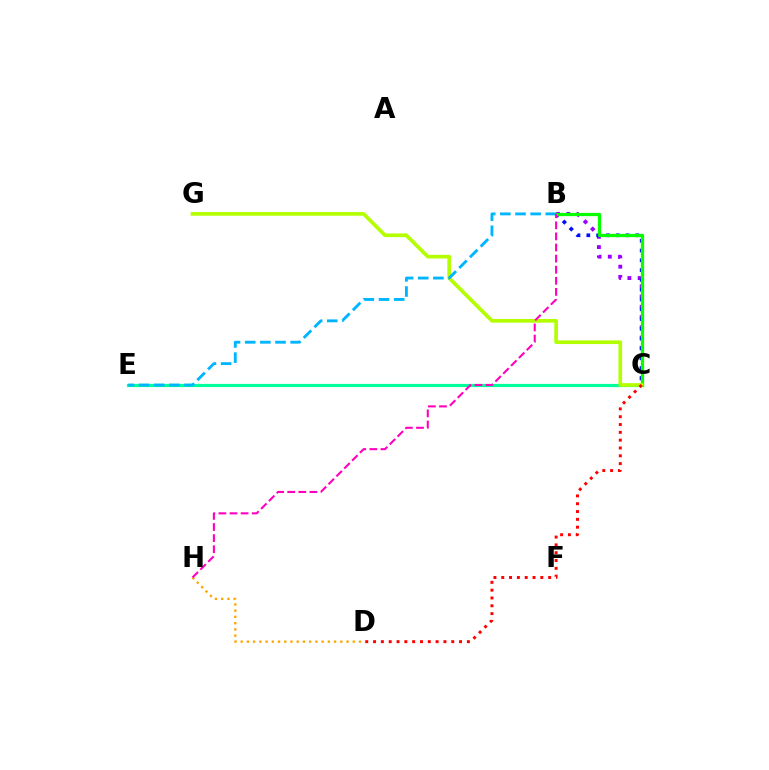{('B', 'C'): [{'color': '#9b00ff', 'line_style': 'dotted', 'thickness': 2.78}, {'color': '#0010ff', 'line_style': 'dotted', 'thickness': 2.66}, {'color': '#08ff00', 'line_style': 'solid', 'thickness': 2.35}], ('C', 'E'): [{'color': '#00ff9d', 'line_style': 'solid', 'thickness': 2.29}], ('C', 'G'): [{'color': '#b3ff00', 'line_style': 'solid', 'thickness': 2.65}], ('B', 'E'): [{'color': '#00b5ff', 'line_style': 'dashed', 'thickness': 2.06}], ('D', 'H'): [{'color': '#ffa500', 'line_style': 'dotted', 'thickness': 1.69}], ('B', 'H'): [{'color': '#ff00bd', 'line_style': 'dashed', 'thickness': 1.51}], ('C', 'D'): [{'color': '#ff0000', 'line_style': 'dotted', 'thickness': 2.12}]}